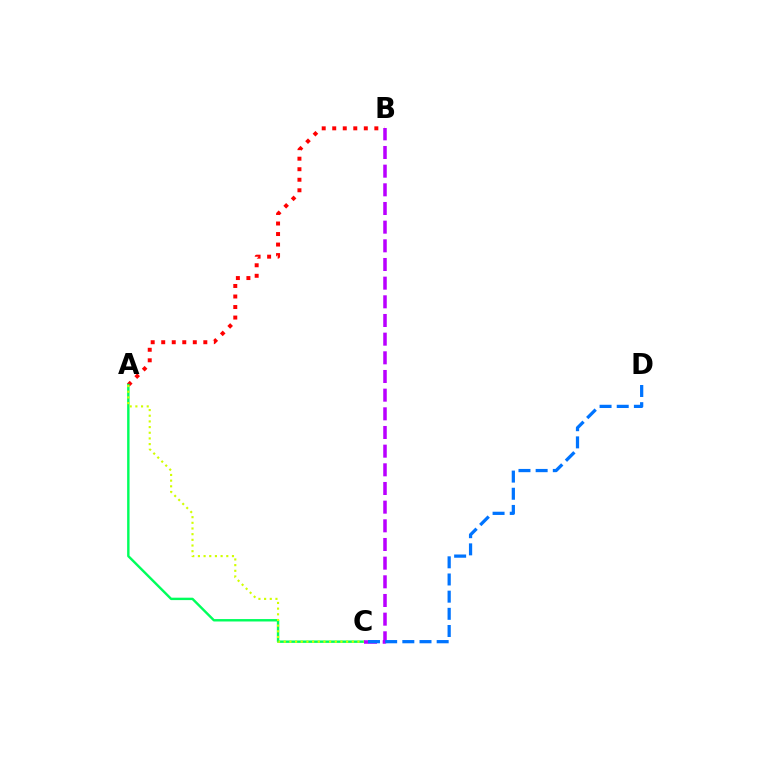{('A', 'B'): [{'color': '#ff0000', 'line_style': 'dotted', 'thickness': 2.86}], ('A', 'C'): [{'color': '#00ff5c', 'line_style': 'solid', 'thickness': 1.74}, {'color': '#d1ff00', 'line_style': 'dotted', 'thickness': 1.54}], ('B', 'C'): [{'color': '#b900ff', 'line_style': 'dashed', 'thickness': 2.54}], ('C', 'D'): [{'color': '#0074ff', 'line_style': 'dashed', 'thickness': 2.33}]}